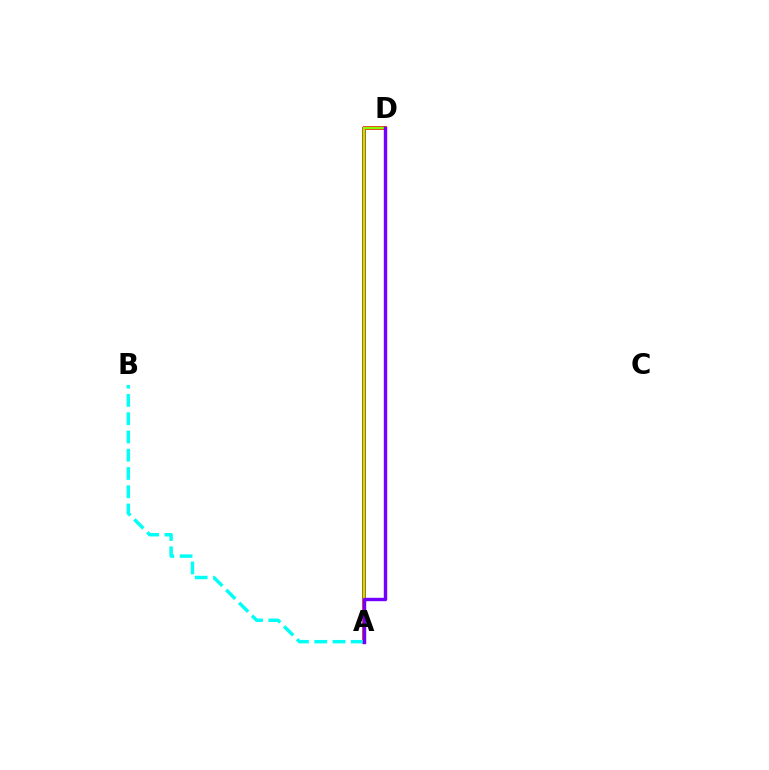{('A', 'D'): [{'color': '#ff0000', 'line_style': 'solid', 'thickness': 2.64}, {'color': '#84ff00', 'line_style': 'solid', 'thickness': 1.72}, {'color': '#7200ff', 'line_style': 'solid', 'thickness': 2.45}], ('A', 'B'): [{'color': '#00fff6', 'line_style': 'dashed', 'thickness': 2.48}]}